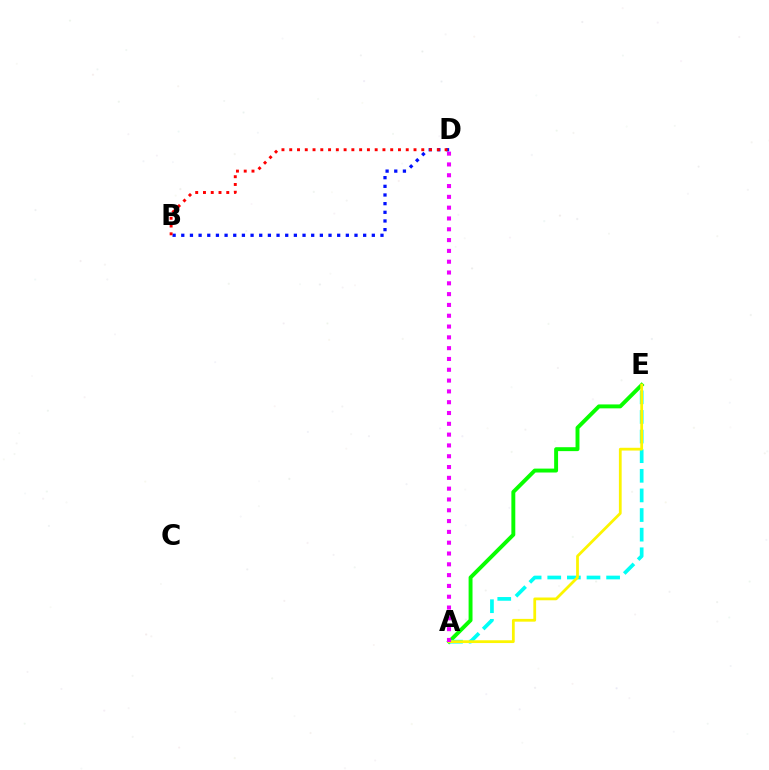{('A', 'E'): [{'color': '#08ff00', 'line_style': 'solid', 'thickness': 2.82}, {'color': '#00fff6', 'line_style': 'dashed', 'thickness': 2.67}, {'color': '#fcf500', 'line_style': 'solid', 'thickness': 1.99}], ('A', 'D'): [{'color': '#ee00ff', 'line_style': 'dotted', 'thickness': 2.94}], ('B', 'D'): [{'color': '#0010ff', 'line_style': 'dotted', 'thickness': 2.35}, {'color': '#ff0000', 'line_style': 'dotted', 'thickness': 2.11}]}